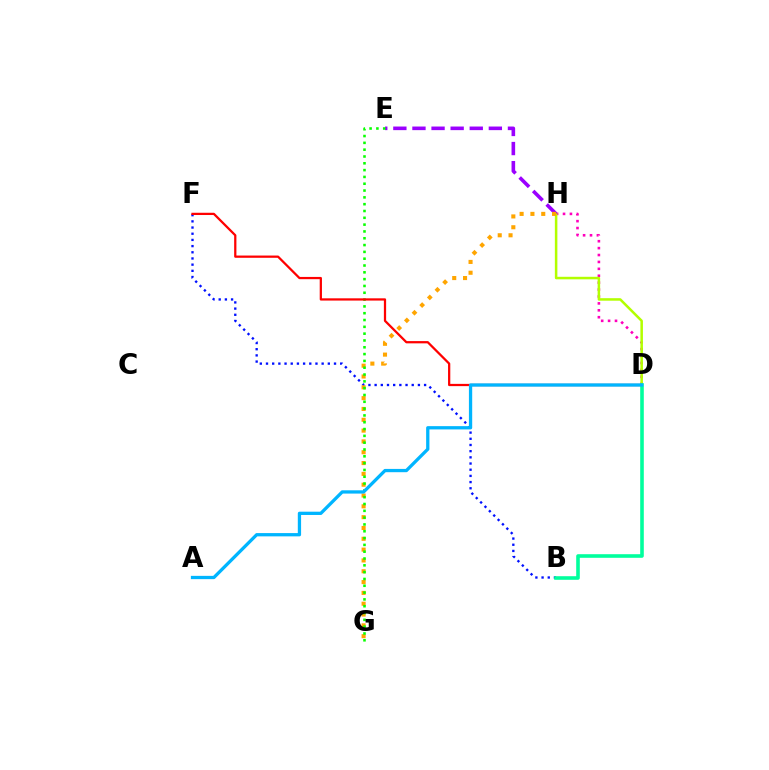{('D', 'H'): [{'color': '#ff00bd', 'line_style': 'dotted', 'thickness': 1.88}, {'color': '#b3ff00', 'line_style': 'solid', 'thickness': 1.82}], ('B', 'F'): [{'color': '#0010ff', 'line_style': 'dotted', 'thickness': 1.68}], ('E', 'H'): [{'color': '#9b00ff', 'line_style': 'dashed', 'thickness': 2.59}], ('G', 'H'): [{'color': '#ffa500', 'line_style': 'dotted', 'thickness': 2.94}], ('E', 'G'): [{'color': '#08ff00', 'line_style': 'dotted', 'thickness': 1.85}], ('D', 'F'): [{'color': '#ff0000', 'line_style': 'solid', 'thickness': 1.62}], ('B', 'D'): [{'color': '#00ff9d', 'line_style': 'solid', 'thickness': 2.59}], ('A', 'D'): [{'color': '#00b5ff', 'line_style': 'solid', 'thickness': 2.36}]}